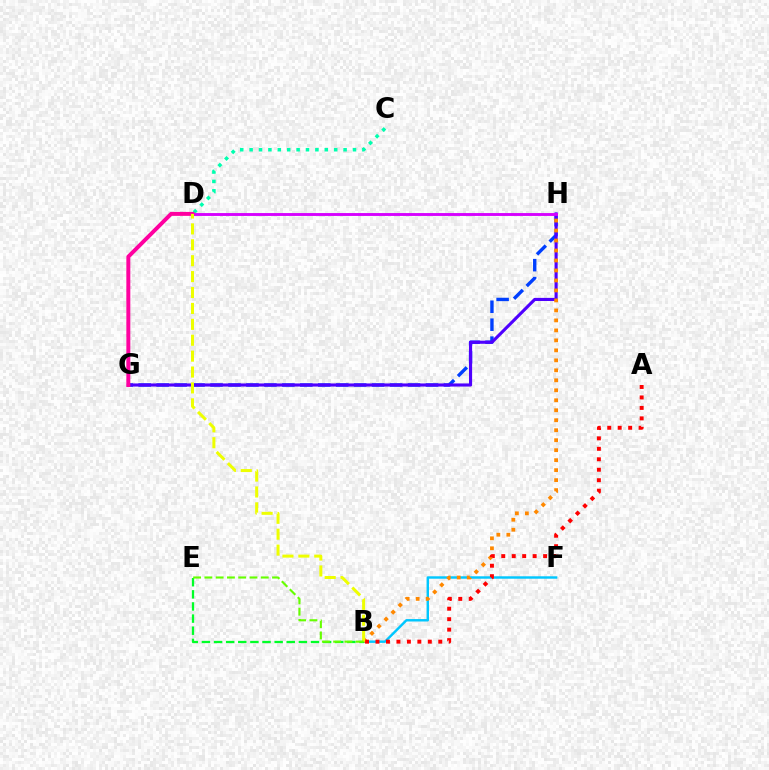{('C', 'D'): [{'color': '#00ffaf', 'line_style': 'dotted', 'thickness': 2.55}], ('G', 'H'): [{'color': '#003fff', 'line_style': 'dashed', 'thickness': 2.44}, {'color': '#4f00ff', 'line_style': 'solid', 'thickness': 2.24}], ('B', 'F'): [{'color': '#00c7ff', 'line_style': 'solid', 'thickness': 1.75}], ('B', 'H'): [{'color': '#ff8800', 'line_style': 'dotted', 'thickness': 2.71}], ('A', 'B'): [{'color': '#ff0000', 'line_style': 'dotted', 'thickness': 2.84}], ('B', 'E'): [{'color': '#00ff27', 'line_style': 'dashed', 'thickness': 1.65}, {'color': '#66ff00', 'line_style': 'dashed', 'thickness': 1.53}], ('D', 'H'): [{'color': '#d600ff', 'line_style': 'solid', 'thickness': 2.07}], ('D', 'G'): [{'color': '#ff00a0', 'line_style': 'solid', 'thickness': 2.85}], ('B', 'D'): [{'color': '#eeff00', 'line_style': 'dashed', 'thickness': 2.16}]}